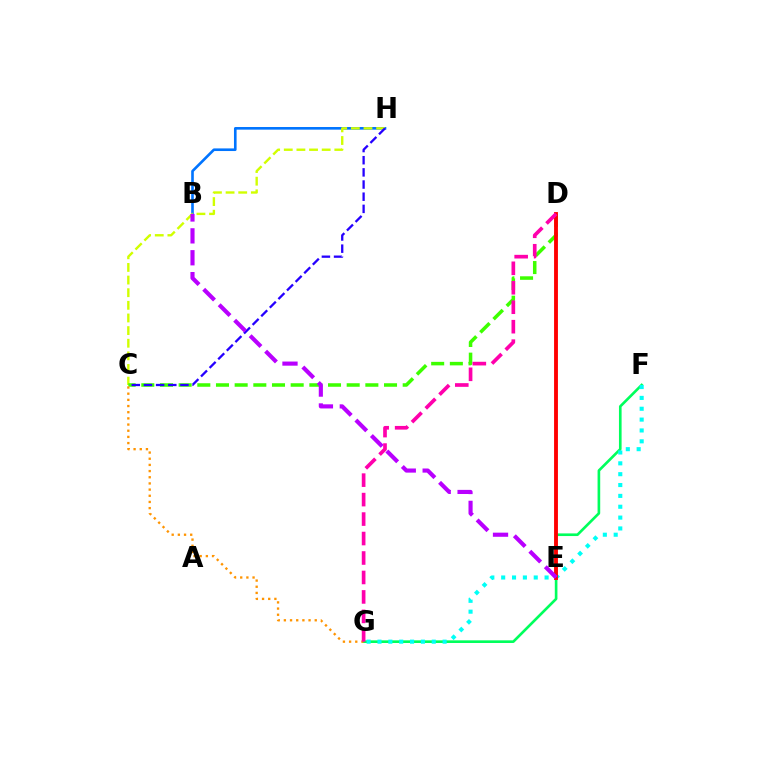{('F', 'G'): [{'color': '#00ff5c', 'line_style': 'solid', 'thickness': 1.9}, {'color': '#00fff6', 'line_style': 'dotted', 'thickness': 2.95}], ('B', 'H'): [{'color': '#0074ff', 'line_style': 'solid', 'thickness': 1.89}], ('C', 'H'): [{'color': '#d1ff00', 'line_style': 'dashed', 'thickness': 1.72}, {'color': '#2500ff', 'line_style': 'dashed', 'thickness': 1.65}], ('C', 'D'): [{'color': '#3dff00', 'line_style': 'dashed', 'thickness': 2.54}], ('C', 'G'): [{'color': '#ff9400', 'line_style': 'dotted', 'thickness': 1.68}], ('D', 'E'): [{'color': '#ff0000', 'line_style': 'solid', 'thickness': 2.78}], ('B', 'E'): [{'color': '#b900ff', 'line_style': 'dashed', 'thickness': 2.97}], ('D', 'G'): [{'color': '#ff00ac', 'line_style': 'dashed', 'thickness': 2.64}]}